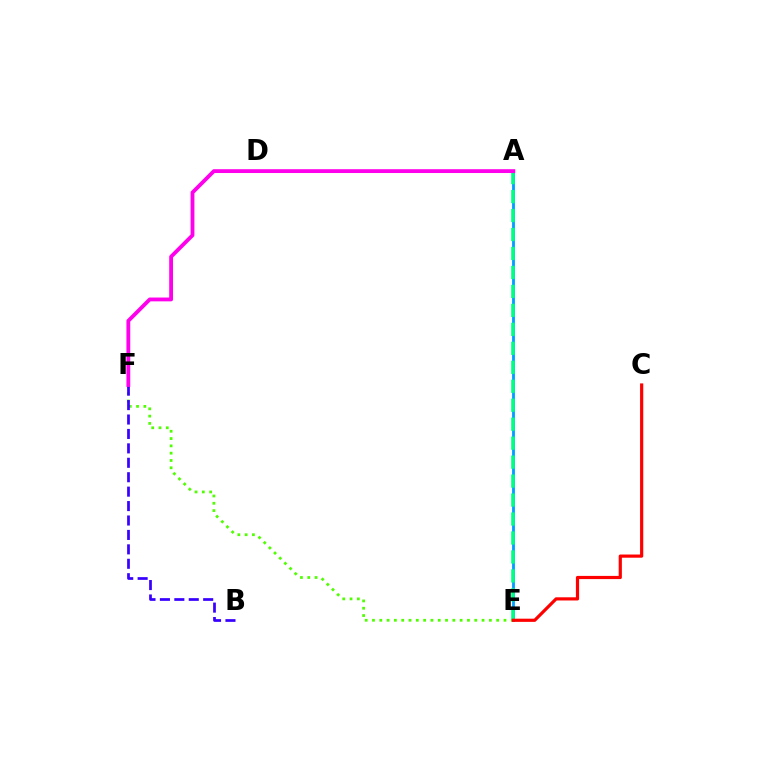{('A', 'E'): [{'color': '#009eff', 'line_style': 'solid', 'thickness': 2.04}, {'color': '#00ff86', 'line_style': 'dashed', 'thickness': 2.58}], ('A', 'D'): [{'color': '#ffd500', 'line_style': 'dashed', 'thickness': 1.81}], ('E', 'F'): [{'color': '#4fff00', 'line_style': 'dotted', 'thickness': 1.98}], ('B', 'F'): [{'color': '#3700ff', 'line_style': 'dashed', 'thickness': 1.96}], ('C', 'E'): [{'color': '#ff0000', 'line_style': 'solid', 'thickness': 2.29}], ('A', 'F'): [{'color': '#ff00ed', 'line_style': 'solid', 'thickness': 2.75}]}